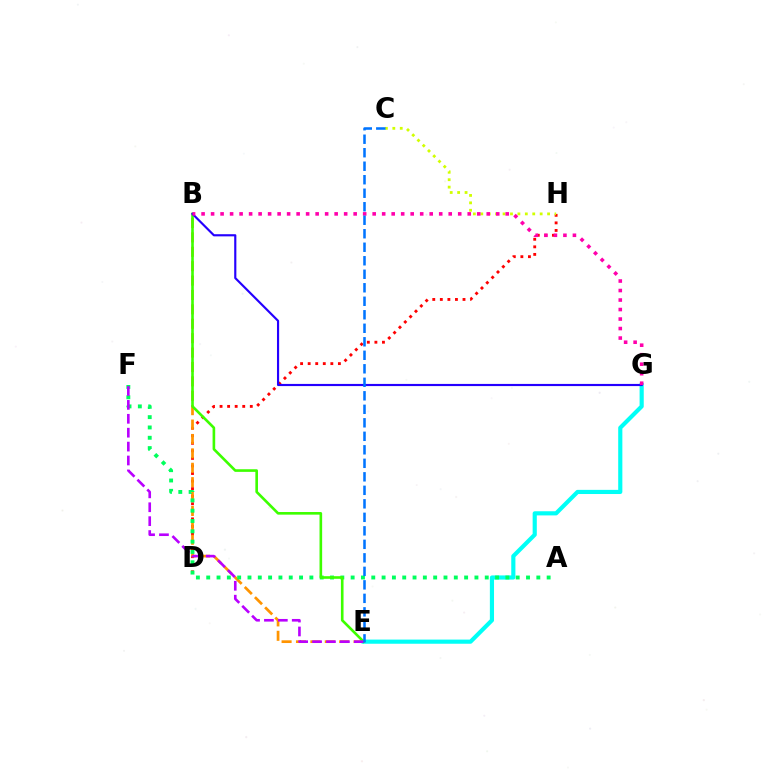{('D', 'H'): [{'color': '#ff0000', 'line_style': 'dotted', 'thickness': 2.05}], ('E', 'G'): [{'color': '#00fff6', 'line_style': 'solid', 'thickness': 2.99}], ('B', 'E'): [{'color': '#ff9400', 'line_style': 'dashed', 'thickness': 1.96}, {'color': '#3dff00', 'line_style': 'solid', 'thickness': 1.89}], ('C', 'H'): [{'color': '#d1ff00', 'line_style': 'dotted', 'thickness': 2.02}], ('A', 'F'): [{'color': '#00ff5c', 'line_style': 'dotted', 'thickness': 2.8}], ('B', 'G'): [{'color': '#2500ff', 'line_style': 'solid', 'thickness': 1.55}, {'color': '#ff00ac', 'line_style': 'dotted', 'thickness': 2.58}], ('E', 'F'): [{'color': '#b900ff', 'line_style': 'dashed', 'thickness': 1.89}], ('C', 'E'): [{'color': '#0074ff', 'line_style': 'dashed', 'thickness': 1.83}]}